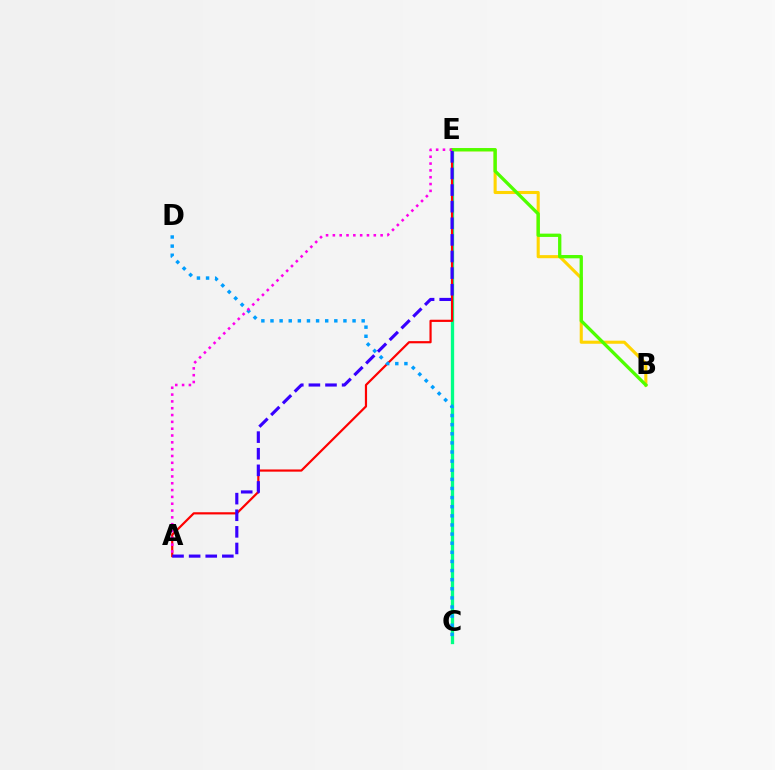{('B', 'E'): [{'color': '#ffd500', 'line_style': 'solid', 'thickness': 2.22}, {'color': '#4fff00', 'line_style': 'solid', 'thickness': 2.38}], ('C', 'E'): [{'color': '#00ff86', 'line_style': 'solid', 'thickness': 2.38}], ('A', 'E'): [{'color': '#ff0000', 'line_style': 'solid', 'thickness': 1.58}, {'color': '#ff00ed', 'line_style': 'dotted', 'thickness': 1.85}, {'color': '#3700ff', 'line_style': 'dashed', 'thickness': 2.26}], ('C', 'D'): [{'color': '#009eff', 'line_style': 'dotted', 'thickness': 2.48}]}